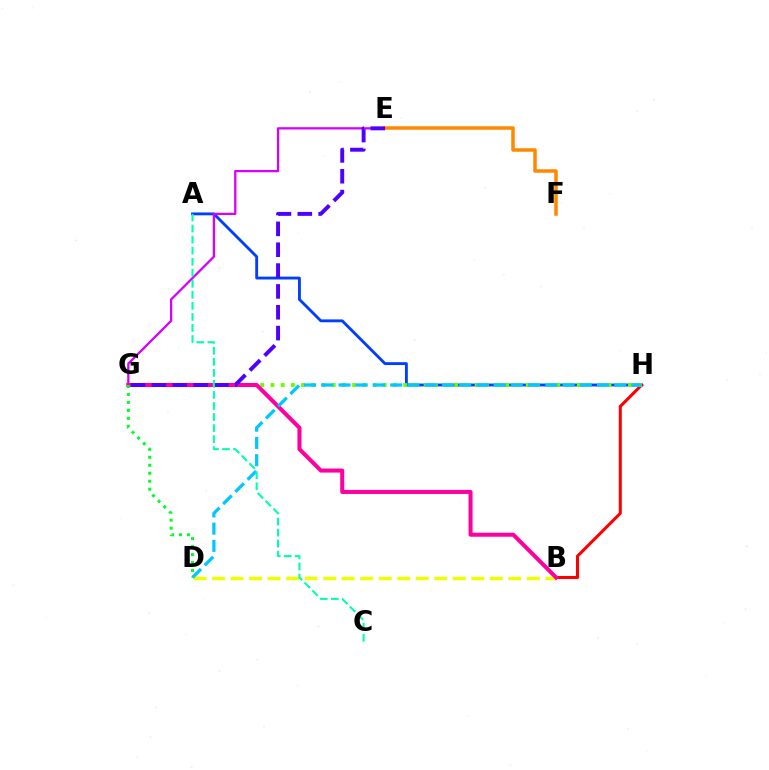{('A', 'H'): [{'color': '#003fff', 'line_style': 'solid', 'thickness': 2.06}], ('E', 'G'): [{'color': '#d600ff', 'line_style': 'solid', 'thickness': 1.64}, {'color': '#4f00ff', 'line_style': 'dashed', 'thickness': 2.83}], ('E', 'F'): [{'color': '#ff8800', 'line_style': 'solid', 'thickness': 2.52}], ('B', 'H'): [{'color': '#ff0000', 'line_style': 'solid', 'thickness': 2.19}], ('G', 'H'): [{'color': '#66ff00', 'line_style': 'dotted', 'thickness': 2.77}], ('B', 'D'): [{'color': '#eeff00', 'line_style': 'dashed', 'thickness': 2.52}], ('B', 'G'): [{'color': '#ff00a0', 'line_style': 'solid', 'thickness': 2.91}], ('D', 'H'): [{'color': '#00c7ff', 'line_style': 'dashed', 'thickness': 2.34}], ('A', 'C'): [{'color': '#00ffaf', 'line_style': 'dashed', 'thickness': 1.5}], ('D', 'G'): [{'color': '#00ff27', 'line_style': 'dotted', 'thickness': 2.17}]}